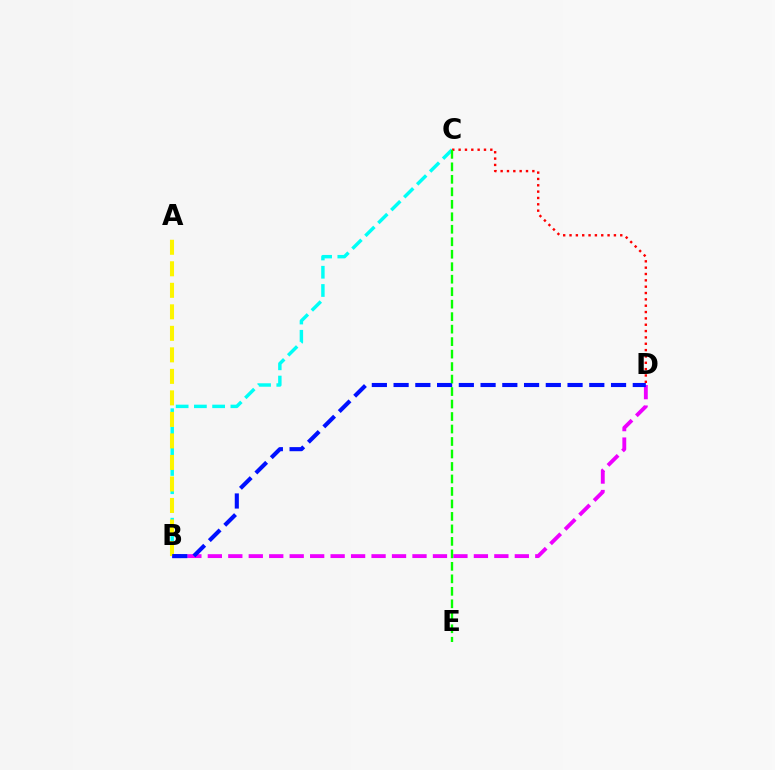{('B', 'C'): [{'color': '#00fff6', 'line_style': 'dashed', 'thickness': 2.48}], ('B', 'D'): [{'color': '#ee00ff', 'line_style': 'dashed', 'thickness': 2.78}, {'color': '#0010ff', 'line_style': 'dashed', 'thickness': 2.95}], ('A', 'B'): [{'color': '#fcf500', 'line_style': 'dashed', 'thickness': 2.92}], ('C', 'D'): [{'color': '#ff0000', 'line_style': 'dotted', 'thickness': 1.72}], ('C', 'E'): [{'color': '#08ff00', 'line_style': 'dashed', 'thickness': 1.7}]}